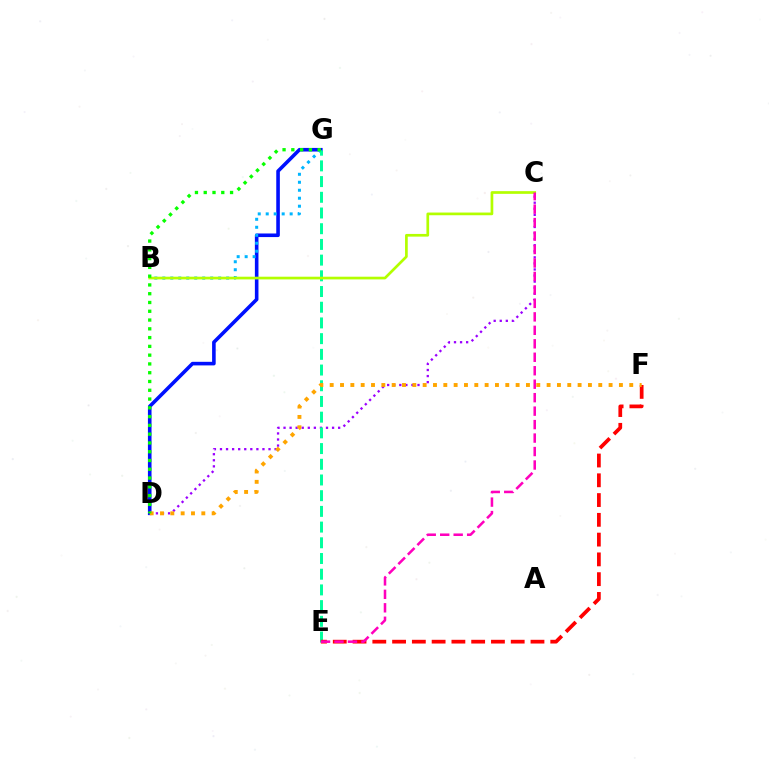{('C', 'D'): [{'color': '#9b00ff', 'line_style': 'dotted', 'thickness': 1.65}], ('D', 'G'): [{'color': '#0010ff', 'line_style': 'solid', 'thickness': 2.59}, {'color': '#08ff00', 'line_style': 'dotted', 'thickness': 2.38}], ('B', 'G'): [{'color': '#00b5ff', 'line_style': 'dotted', 'thickness': 2.17}], ('E', 'G'): [{'color': '#00ff9d', 'line_style': 'dashed', 'thickness': 2.13}], ('B', 'C'): [{'color': '#b3ff00', 'line_style': 'solid', 'thickness': 1.94}], ('E', 'F'): [{'color': '#ff0000', 'line_style': 'dashed', 'thickness': 2.69}], ('D', 'F'): [{'color': '#ffa500', 'line_style': 'dotted', 'thickness': 2.81}], ('C', 'E'): [{'color': '#ff00bd', 'line_style': 'dashed', 'thickness': 1.83}]}